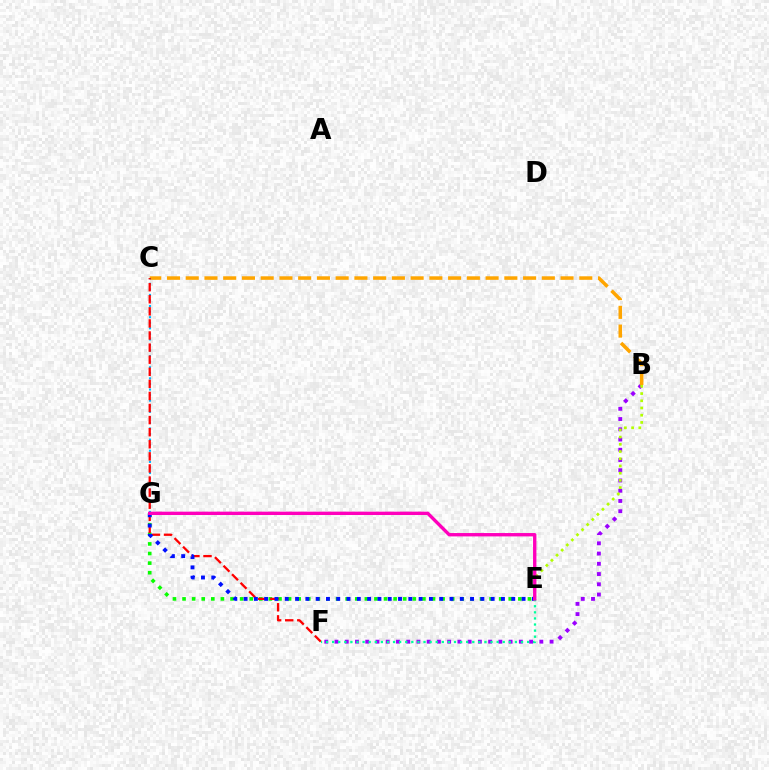{('B', 'F'): [{'color': '#9b00ff', 'line_style': 'dotted', 'thickness': 2.78}], ('E', 'G'): [{'color': '#08ff00', 'line_style': 'dotted', 'thickness': 2.61}, {'color': '#0010ff', 'line_style': 'dotted', 'thickness': 2.8}, {'color': '#ff00bd', 'line_style': 'solid', 'thickness': 2.42}], ('B', 'E'): [{'color': '#b3ff00', 'line_style': 'dotted', 'thickness': 1.96}], ('B', 'C'): [{'color': '#ffa500', 'line_style': 'dashed', 'thickness': 2.55}], ('C', 'G'): [{'color': '#00b5ff', 'line_style': 'dotted', 'thickness': 1.51}], ('C', 'F'): [{'color': '#ff0000', 'line_style': 'dashed', 'thickness': 1.64}], ('E', 'F'): [{'color': '#00ff9d', 'line_style': 'dotted', 'thickness': 1.66}]}